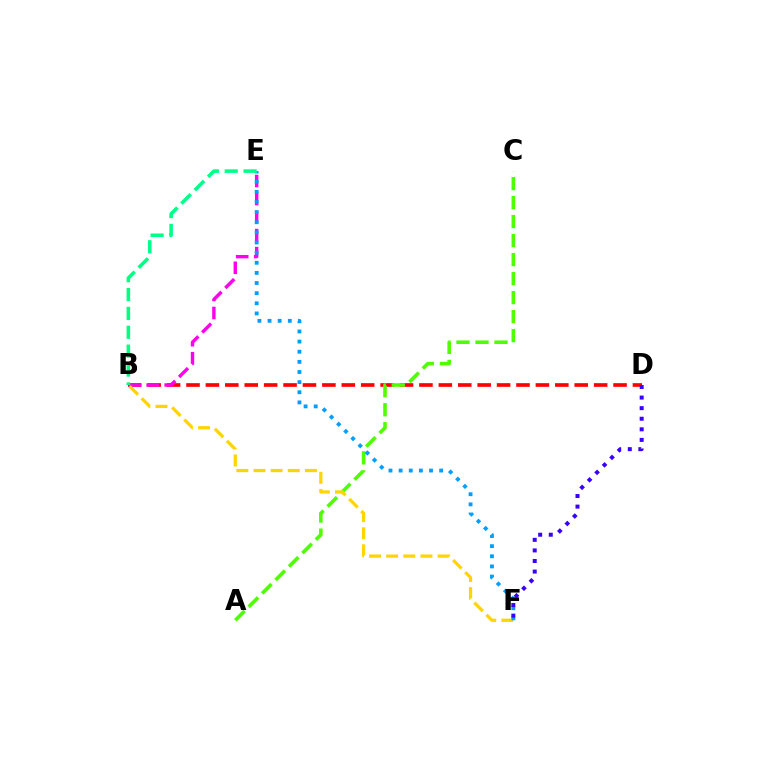{('B', 'D'): [{'color': '#ff0000', 'line_style': 'dashed', 'thickness': 2.64}], ('A', 'C'): [{'color': '#4fff00', 'line_style': 'dashed', 'thickness': 2.58}], ('B', 'E'): [{'color': '#ff00ed', 'line_style': 'dashed', 'thickness': 2.45}, {'color': '#00ff86', 'line_style': 'dashed', 'thickness': 2.56}], ('B', 'F'): [{'color': '#ffd500', 'line_style': 'dashed', 'thickness': 2.33}], ('E', 'F'): [{'color': '#009eff', 'line_style': 'dotted', 'thickness': 2.75}], ('D', 'F'): [{'color': '#3700ff', 'line_style': 'dotted', 'thickness': 2.87}]}